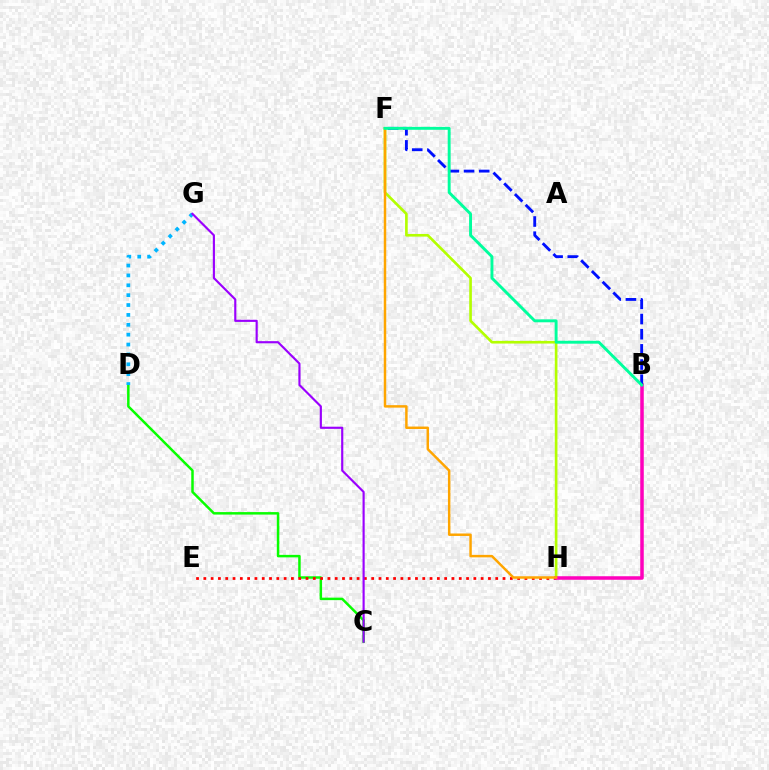{('C', 'D'): [{'color': '#08ff00', 'line_style': 'solid', 'thickness': 1.79}], ('F', 'H'): [{'color': '#b3ff00', 'line_style': 'solid', 'thickness': 1.91}, {'color': '#ffa500', 'line_style': 'solid', 'thickness': 1.78}], ('E', 'H'): [{'color': '#ff0000', 'line_style': 'dotted', 'thickness': 1.98}], ('B', 'H'): [{'color': '#ff00bd', 'line_style': 'solid', 'thickness': 2.54}], ('D', 'G'): [{'color': '#00b5ff', 'line_style': 'dotted', 'thickness': 2.68}], ('B', 'F'): [{'color': '#0010ff', 'line_style': 'dashed', 'thickness': 2.06}, {'color': '#00ff9d', 'line_style': 'solid', 'thickness': 2.1}], ('C', 'G'): [{'color': '#9b00ff', 'line_style': 'solid', 'thickness': 1.55}]}